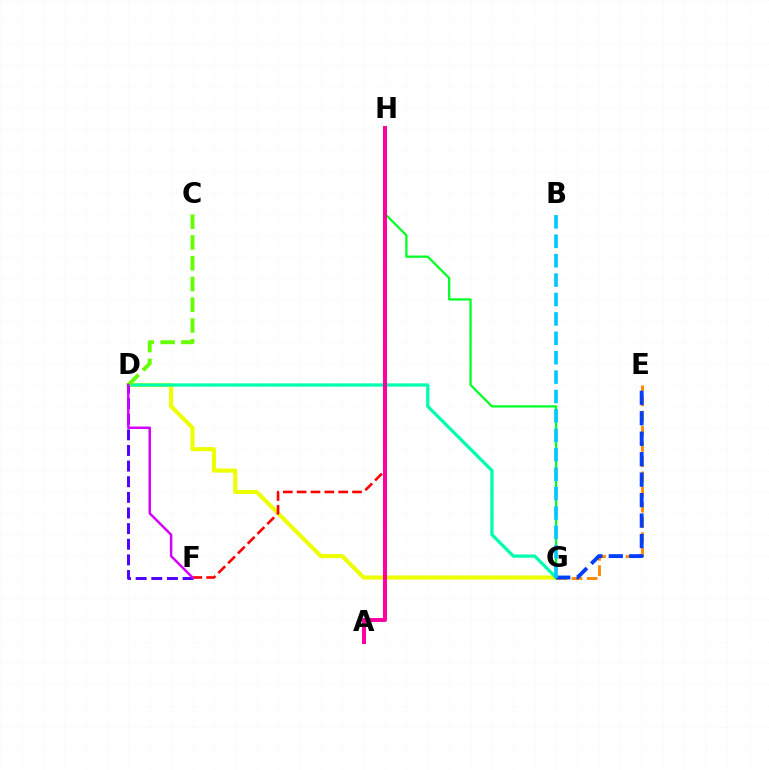{('D', 'G'): [{'color': '#eeff00', 'line_style': 'solid', 'thickness': 2.94}, {'color': '#00ffaf', 'line_style': 'solid', 'thickness': 2.36}], ('E', 'G'): [{'color': '#ff8800', 'line_style': 'dashed', 'thickness': 2.06}, {'color': '#003fff', 'line_style': 'dashed', 'thickness': 2.78}], ('G', 'H'): [{'color': '#00ff27', 'line_style': 'solid', 'thickness': 1.63}], ('F', 'H'): [{'color': '#ff0000', 'line_style': 'dashed', 'thickness': 1.88}], ('D', 'F'): [{'color': '#4f00ff', 'line_style': 'dashed', 'thickness': 2.12}, {'color': '#d600ff', 'line_style': 'solid', 'thickness': 1.79}], ('C', 'D'): [{'color': '#66ff00', 'line_style': 'dashed', 'thickness': 2.82}], ('A', 'H'): [{'color': '#ff00a0', 'line_style': 'solid', 'thickness': 2.86}], ('B', 'G'): [{'color': '#00c7ff', 'line_style': 'dashed', 'thickness': 2.64}]}